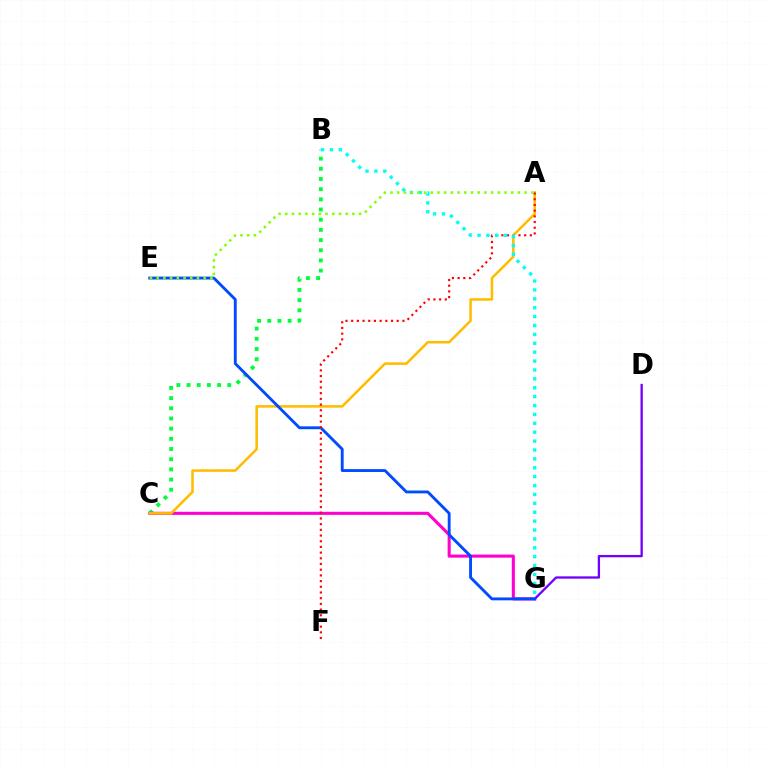{('B', 'C'): [{'color': '#00ff39', 'line_style': 'dotted', 'thickness': 2.77}], ('C', 'G'): [{'color': '#ff00cf', 'line_style': 'solid', 'thickness': 2.22}], ('A', 'C'): [{'color': '#ffbd00', 'line_style': 'solid', 'thickness': 1.84}], ('D', 'G'): [{'color': '#7200ff', 'line_style': 'solid', 'thickness': 1.67}], ('E', 'G'): [{'color': '#004bff', 'line_style': 'solid', 'thickness': 2.06}], ('A', 'F'): [{'color': '#ff0000', 'line_style': 'dotted', 'thickness': 1.55}], ('B', 'G'): [{'color': '#00fff6', 'line_style': 'dotted', 'thickness': 2.42}], ('A', 'E'): [{'color': '#84ff00', 'line_style': 'dotted', 'thickness': 1.82}]}